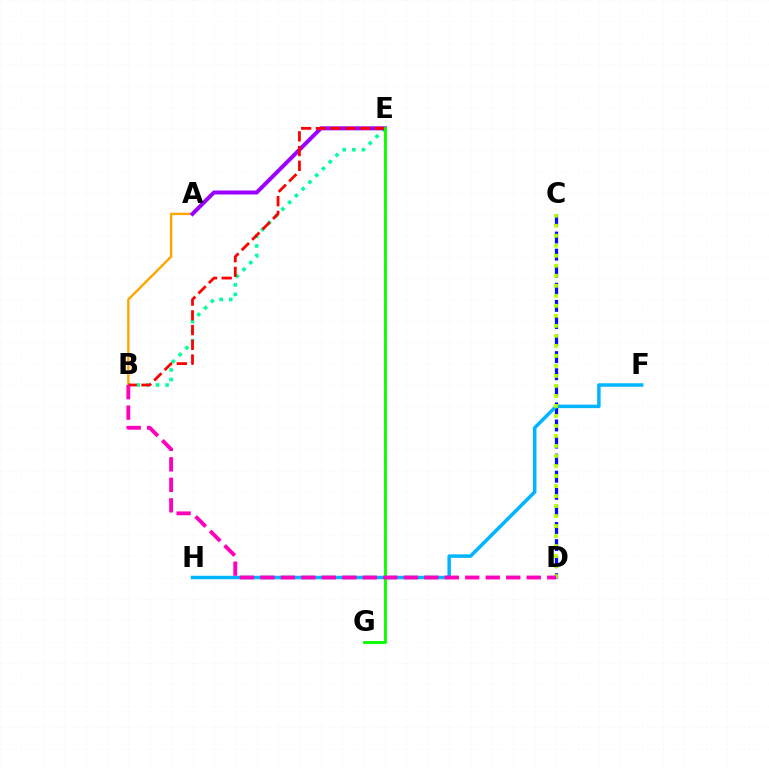{('B', 'E'): [{'color': '#00ff9d', 'line_style': 'dotted', 'thickness': 2.6}, {'color': '#ff0000', 'line_style': 'dashed', 'thickness': 2.0}], ('A', 'B'): [{'color': '#ffa500', 'line_style': 'solid', 'thickness': 1.73}], ('C', 'D'): [{'color': '#0010ff', 'line_style': 'dashed', 'thickness': 2.32}, {'color': '#b3ff00', 'line_style': 'dotted', 'thickness': 2.72}], ('F', 'H'): [{'color': '#00b5ff', 'line_style': 'solid', 'thickness': 2.51}], ('A', 'E'): [{'color': '#9b00ff', 'line_style': 'solid', 'thickness': 2.87}], ('E', 'G'): [{'color': '#08ff00', 'line_style': 'solid', 'thickness': 2.08}], ('B', 'D'): [{'color': '#ff00bd', 'line_style': 'dashed', 'thickness': 2.78}]}